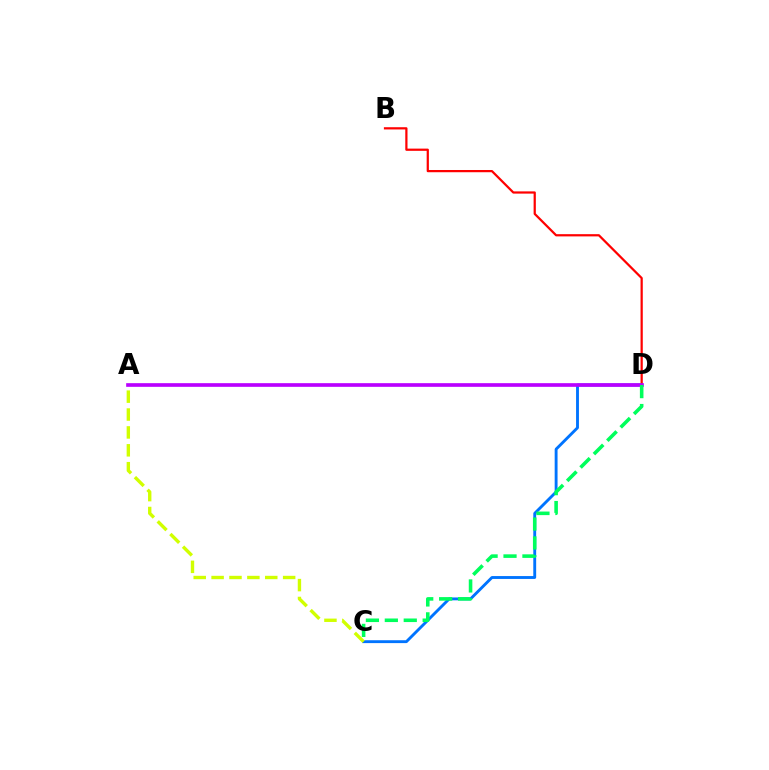{('C', 'D'): [{'color': '#0074ff', 'line_style': 'solid', 'thickness': 2.07}, {'color': '#00ff5c', 'line_style': 'dashed', 'thickness': 2.57}], ('B', 'D'): [{'color': '#ff0000', 'line_style': 'solid', 'thickness': 1.6}], ('A', 'C'): [{'color': '#d1ff00', 'line_style': 'dashed', 'thickness': 2.43}], ('A', 'D'): [{'color': '#b900ff', 'line_style': 'solid', 'thickness': 2.64}]}